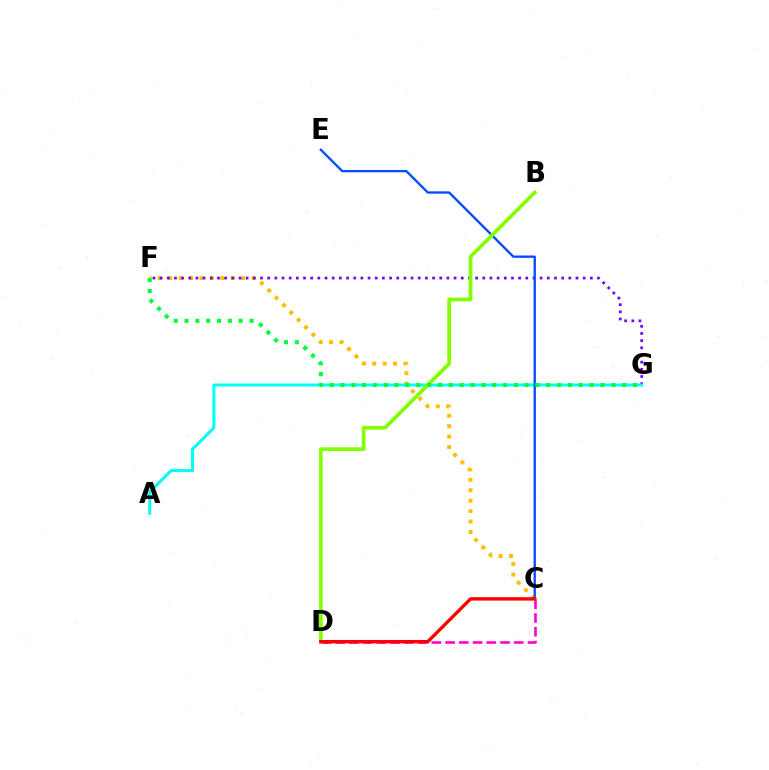{('C', 'F'): [{'color': '#ffbd00', 'line_style': 'dotted', 'thickness': 2.83}], ('F', 'G'): [{'color': '#7200ff', 'line_style': 'dotted', 'thickness': 1.95}, {'color': '#00ff39', 'line_style': 'dotted', 'thickness': 2.94}], ('A', 'G'): [{'color': '#00fff6', 'line_style': 'solid', 'thickness': 2.15}], ('C', 'E'): [{'color': '#004bff', 'line_style': 'solid', 'thickness': 1.67}], ('C', 'D'): [{'color': '#ff00cf', 'line_style': 'dashed', 'thickness': 1.87}, {'color': '#ff0000', 'line_style': 'solid', 'thickness': 2.45}], ('B', 'D'): [{'color': '#84ff00', 'line_style': 'solid', 'thickness': 2.69}]}